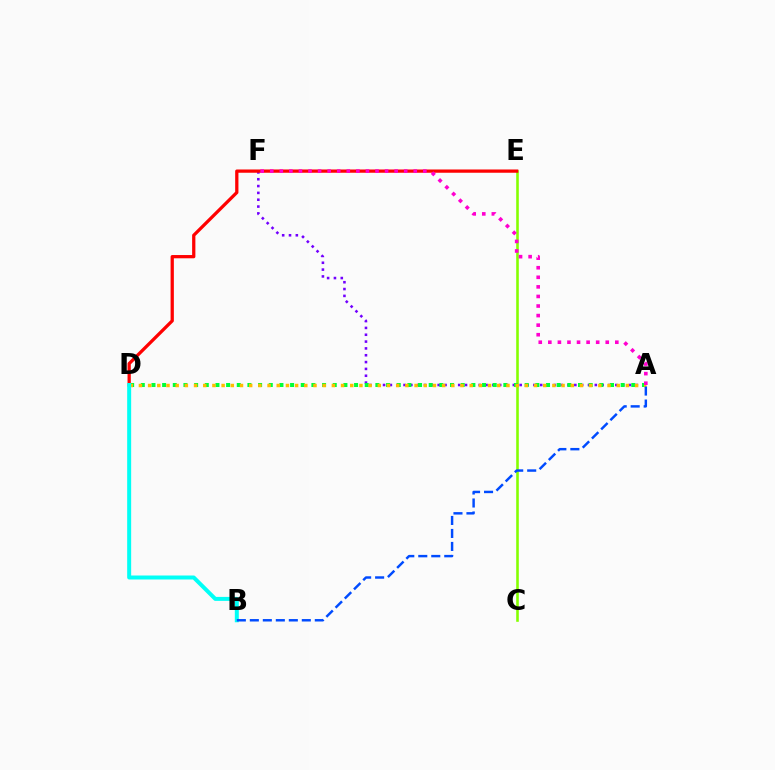{('C', 'E'): [{'color': '#84ff00', 'line_style': 'solid', 'thickness': 1.87}], ('A', 'F'): [{'color': '#7200ff', 'line_style': 'dotted', 'thickness': 1.86}, {'color': '#ff00cf', 'line_style': 'dotted', 'thickness': 2.6}], ('D', 'E'): [{'color': '#ff0000', 'line_style': 'solid', 'thickness': 2.35}], ('A', 'D'): [{'color': '#00ff39', 'line_style': 'dotted', 'thickness': 2.9}, {'color': '#ffbd00', 'line_style': 'dotted', 'thickness': 2.5}], ('B', 'D'): [{'color': '#00fff6', 'line_style': 'solid', 'thickness': 2.87}], ('A', 'B'): [{'color': '#004bff', 'line_style': 'dashed', 'thickness': 1.77}]}